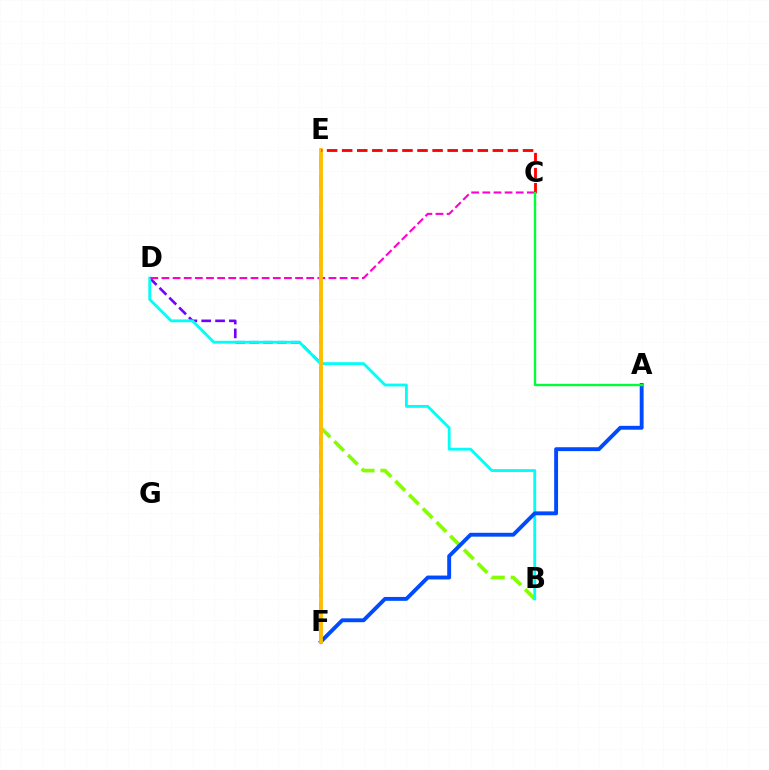{('D', 'F'): [{'color': '#7200ff', 'line_style': 'dashed', 'thickness': 1.88}], ('B', 'E'): [{'color': '#84ff00', 'line_style': 'dashed', 'thickness': 2.63}], ('B', 'D'): [{'color': '#00fff6', 'line_style': 'solid', 'thickness': 2.04}], ('C', 'D'): [{'color': '#ff00cf', 'line_style': 'dashed', 'thickness': 1.51}], ('A', 'F'): [{'color': '#004bff', 'line_style': 'solid', 'thickness': 2.8}], ('E', 'F'): [{'color': '#ffbd00', 'line_style': 'solid', 'thickness': 2.72}], ('C', 'E'): [{'color': '#ff0000', 'line_style': 'dashed', 'thickness': 2.05}], ('A', 'C'): [{'color': '#00ff39', 'line_style': 'solid', 'thickness': 1.71}]}